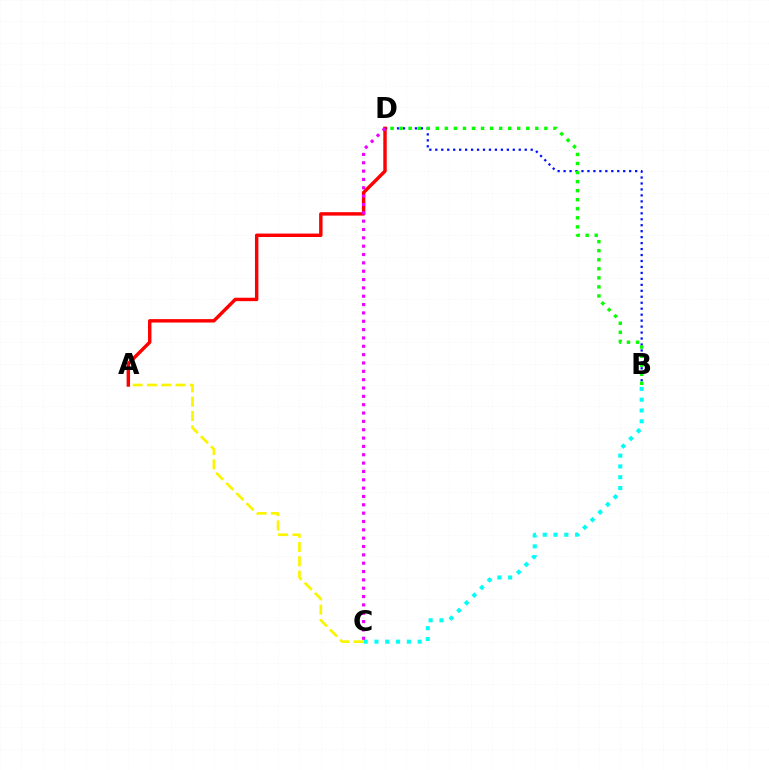{('B', 'D'): [{'color': '#0010ff', 'line_style': 'dotted', 'thickness': 1.62}, {'color': '#08ff00', 'line_style': 'dotted', 'thickness': 2.46}], ('A', 'D'): [{'color': '#ff0000', 'line_style': 'solid', 'thickness': 2.47}], ('B', 'C'): [{'color': '#00fff6', 'line_style': 'dotted', 'thickness': 2.93}], ('C', 'D'): [{'color': '#ee00ff', 'line_style': 'dotted', 'thickness': 2.27}], ('A', 'C'): [{'color': '#fcf500', 'line_style': 'dashed', 'thickness': 1.94}]}